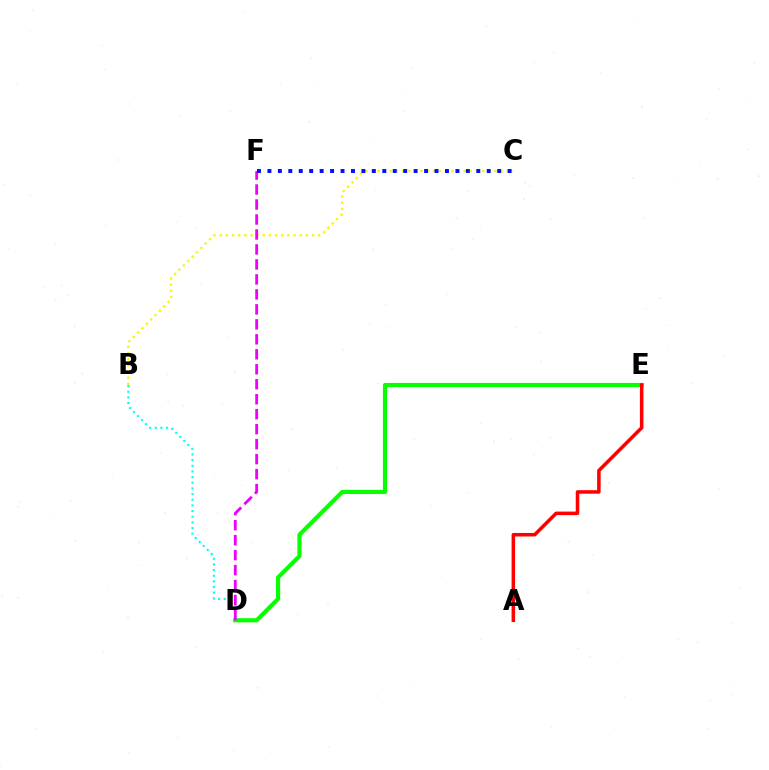{('D', 'E'): [{'color': '#08ff00', 'line_style': 'solid', 'thickness': 3.0}], ('B', 'D'): [{'color': '#00fff6', 'line_style': 'dotted', 'thickness': 1.54}], ('B', 'C'): [{'color': '#fcf500', 'line_style': 'dotted', 'thickness': 1.67}], ('D', 'F'): [{'color': '#ee00ff', 'line_style': 'dashed', 'thickness': 2.03}], ('A', 'E'): [{'color': '#ff0000', 'line_style': 'solid', 'thickness': 2.54}], ('C', 'F'): [{'color': '#0010ff', 'line_style': 'dotted', 'thickness': 2.84}]}